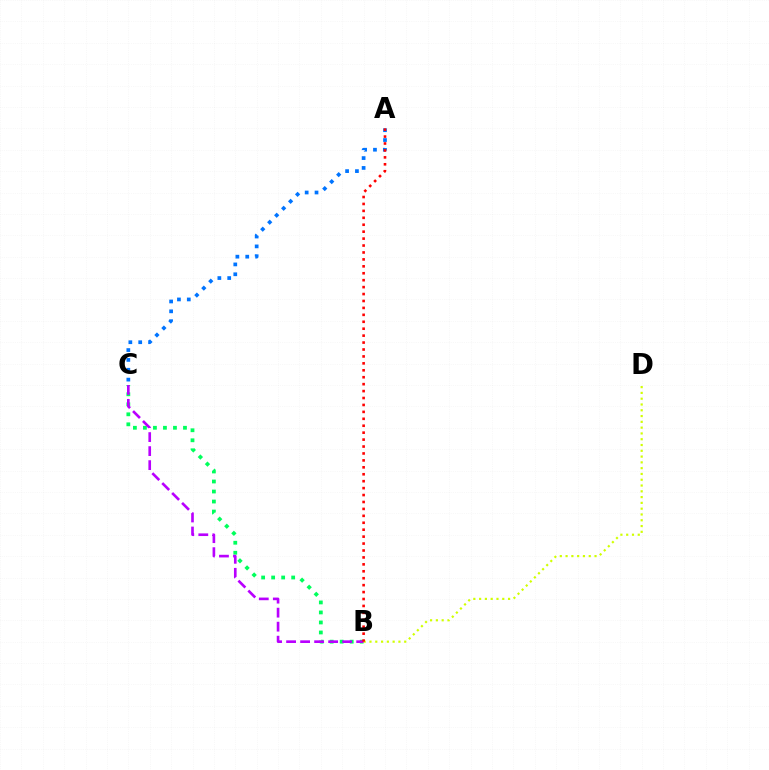{('B', 'C'): [{'color': '#00ff5c', 'line_style': 'dotted', 'thickness': 2.72}, {'color': '#b900ff', 'line_style': 'dashed', 'thickness': 1.9}], ('A', 'C'): [{'color': '#0074ff', 'line_style': 'dotted', 'thickness': 2.68}], ('B', 'D'): [{'color': '#d1ff00', 'line_style': 'dotted', 'thickness': 1.57}], ('A', 'B'): [{'color': '#ff0000', 'line_style': 'dotted', 'thickness': 1.88}]}